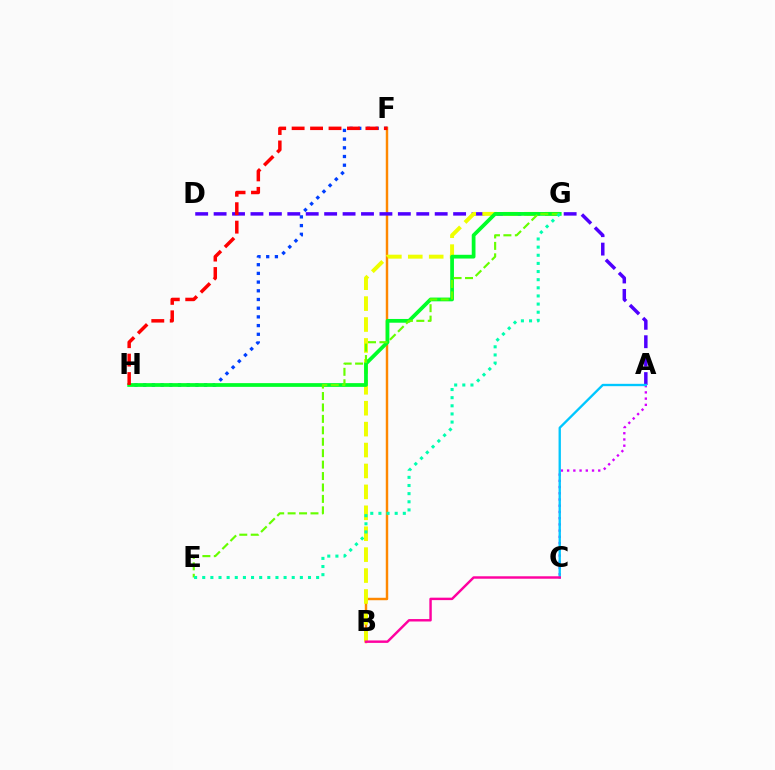{('F', 'H'): [{'color': '#003fff', 'line_style': 'dotted', 'thickness': 2.36}, {'color': '#ff0000', 'line_style': 'dashed', 'thickness': 2.51}], ('A', 'C'): [{'color': '#d600ff', 'line_style': 'dotted', 'thickness': 1.69}, {'color': '#00c7ff', 'line_style': 'solid', 'thickness': 1.69}], ('B', 'F'): [{'color': '#ff8800', 'line_style': 'solid', 'thickness': 1.76}], ('A', 'D'): [{'color': '#4f00ff', 'line_style': 'dashed', 'thickness': 2.5}], ('B', 'G'): [{'color': '#eeff00', 'line_style': 'dashed', 'thickness': 2.84}], ('G', 'H'): [{'color': '#00ff27', 'line_style': 'solid', 'thickness': 2.7}], ('E', 'G'): [{'color': '#66ff00', 'line_style': 'dashed', 'thickness': 1.55}, {'color': '#00ffaf', 'line_style': 'dotted', 'thickness': 2.21}], ('B', 'C'): [{'color': '#ff00a0', 'line_style': 'solid', 'thickness': 1.76}]}